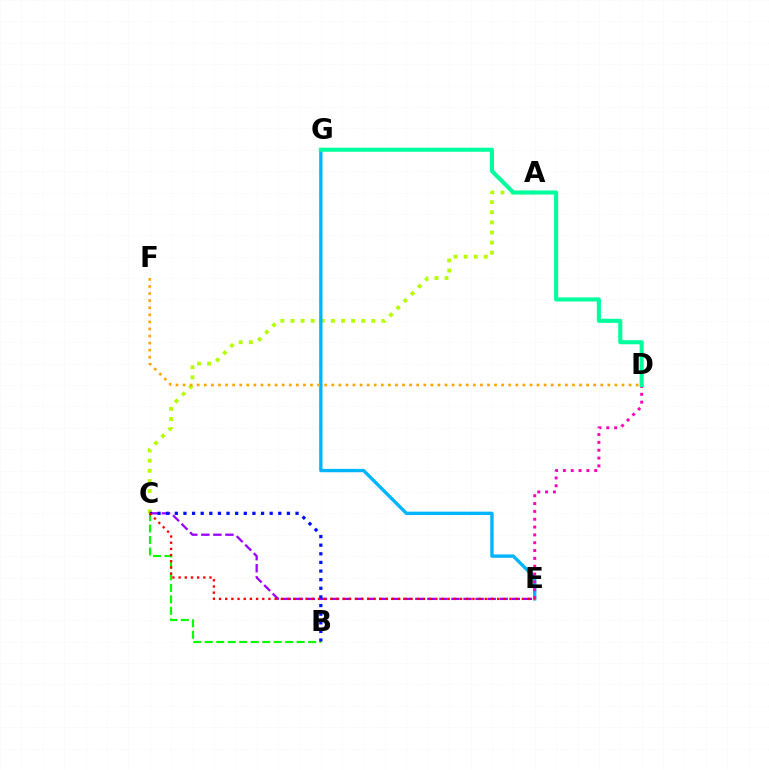{('A', 'C'): [{'color': '#b3ff00', 'line_style': 'dotted', 'thickness': 2.75}], ('C', 'E'): [{'color': '#9b00ff', 'line_style': 'dashed', 'thickness': 1.64}, {'color': '#ff0000', 'line_style': 'dotted', 'thickness': 1.68}], ('E', 'G'): [{'color': '#00b5ff', 'line_style': 'solid', 'thickness': 2.42}], ('D', 'F'): [{'color': '#ffa500', 'line_style': 'dotted', 'thickness': 1.92}], ('D', 'E'): [{'color': '#ff00bd', 'line_style': 'dotted', 'thickness': 2.13}], ('B', 'C'): [{'color': '#08ff00', 'line_style': 'dashed', 'thickness': 1.56}, {'color': '#0010ff', 'line_style': 'dotted', 'thickness': 2.34}], ('D', 'G'): [{'color': '#00ff9d', 'line_style': 'solid', 'thickness': 2.94}]}